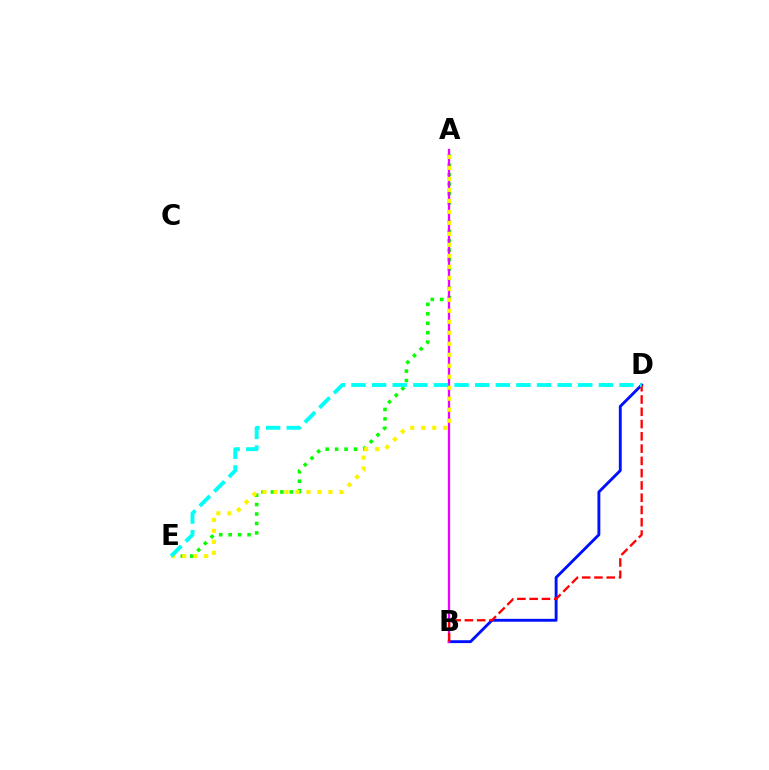{('B', 'D'): [{'color': '#0010ff', 'line_style': 'solid', 'thickness': 2.07}, {'color': '#ff0000', 'line_style': 'dashed', 'thickness': 1.67}], ('A', 'E'): [{'color': '#08ff00', 'line_style': 'dotted', 'thickness': 2.57}, {'color': '#fcf500', 'line_style': 'dotted', 'thickness': 2.99}], ('A', 'B'): [{'color': '#ee00ff', 'line_style': 'solid', 'thickness': 1.64}], ('D', 'E'): [{'color': '#00fff6', 'line_style': 'dashed', 'thickness': 2.8}]}